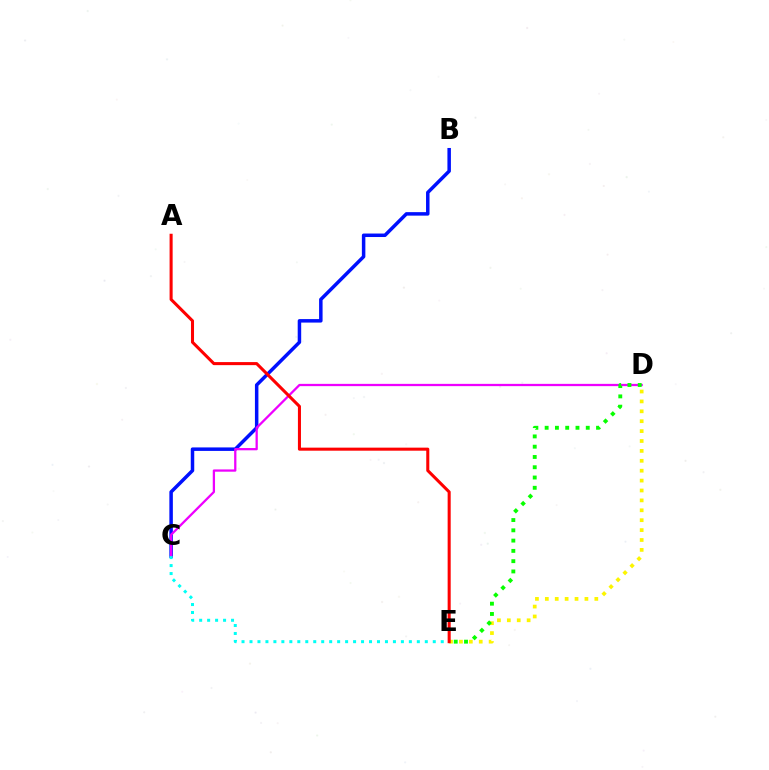{('B', 'C'): [{'color': '#0010ff', 'line_style': 'solid', 'thickness': 2.52}], ('D', 'E'): [{'color': '#fcf500', 'line_style': 'dotted', 'thickness': 2.69}, {'color': '#08ff00', 'line_style': 'dotted', 'thickness': 2.79}], ('C', 'D'): [{'color': '#ee00ff', 'line_style': 'solid', 'thickness': 1.63}], ('C', 'E'): [{'color': '#00fff6', 'line_style': 'dotted', 'thickness': 2.17}], ('A', 'E'): [{'color': '#ff0000', 'line_style': 'solid', 'thickness': 2.2}]}